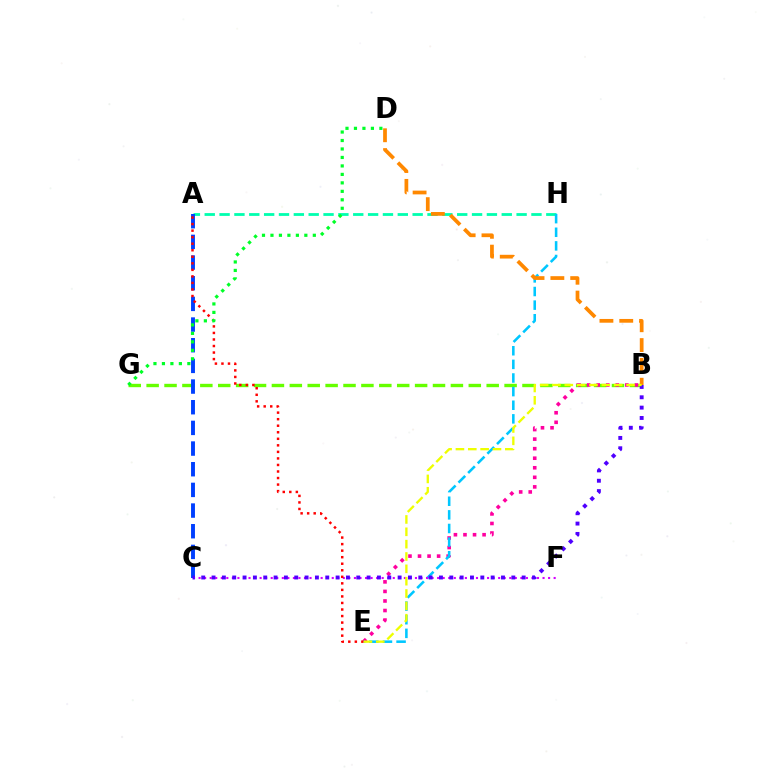{('A', 'H'): [{'color': '#00ffaf', 'line_style': 'dashed', 'thickness': 2.02}], ('B', 'G'): [{'color': '#66ff00', 'line_style': 'dashed', 'thickness': 2.43}], ('A', 'C'): [{'color': '#003fff', 'line_style': 'dashed', 'thickness': 2.81}], ('B', 'E'): [{'color': '#ff00a0', 'line_style': 'dotted', 'thickness': 2.59}, {'color': '#eeff00', 'line_style': 'dashed', 'thickness': 1.68}], ('E', 'H'): [{'color': '#00c7ff', 'line_style': 'dashed', 'thickness': 1.85}], ('C', 'F'): [{'color': '#d600ff', 'line_style': 'dotted', 'thickness': 1.51}], ('B', 'D'): [{'color': '#ff8800', 'line_style': 'dashed', 'thickness': 2.69}], ('B', 'C'): [{'color': '#4f00ff', 'line_style': 'dotted', 'thickness': 2.81}], ('A', 'E'): [{'color': '#ff0000', 'line_style': 'dotted', 'thickness': 1.78}], ('D', 'G'): [{'color': '#00ff27', 'line_style': 'dotted', 'thickness': 2.3}]}